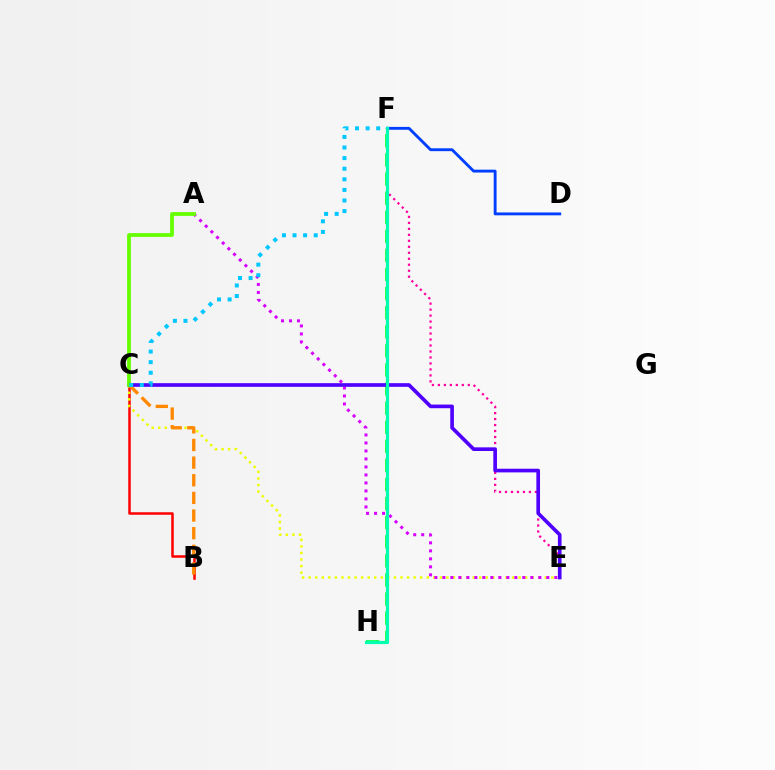{('B', 'C'): [{'color': '#ff0000', 'line_style': 'solid', 'thickness': 1.81}, {'color': '#ff8800', 'line_style': 'dashed', 'thickness': 2.4}], ('C', 'E'): [{'color': '#eeff00', 'line_style': 'dotted', 'thickness': 1.78}, {'color': '#4f00ff', 'line_style': 'solid', 'thickness': 2.63}], ('E', 'F'): [{'color': '#ff00a0', 'line_style': 'dotted', 'thickness': 1.62}], ('A', 'E'): [{'color': '#d600ff', 'line_style': 'dotted', 'thickness': 2.17}], ('F', 'H'): [{'color': '#00ff27', 'line_style': 'dashed', 'thickness': 2.59}, {'color': '#00ffaf', 'line_style': 'solid', 'thickness': 2.29}], ('D', 'F'): [{'color': '#003fff', 'line_style': 'solid', 'thickness': 2.06}], ('A', 'C'): [{'color': '#66ff00', 'line_style': 'solid', 'thickness': 2.72}], ('C', 'F'): [{'color': '#00c7ff', 'line_style': 'dotted', 'thickness': 2.88}]}